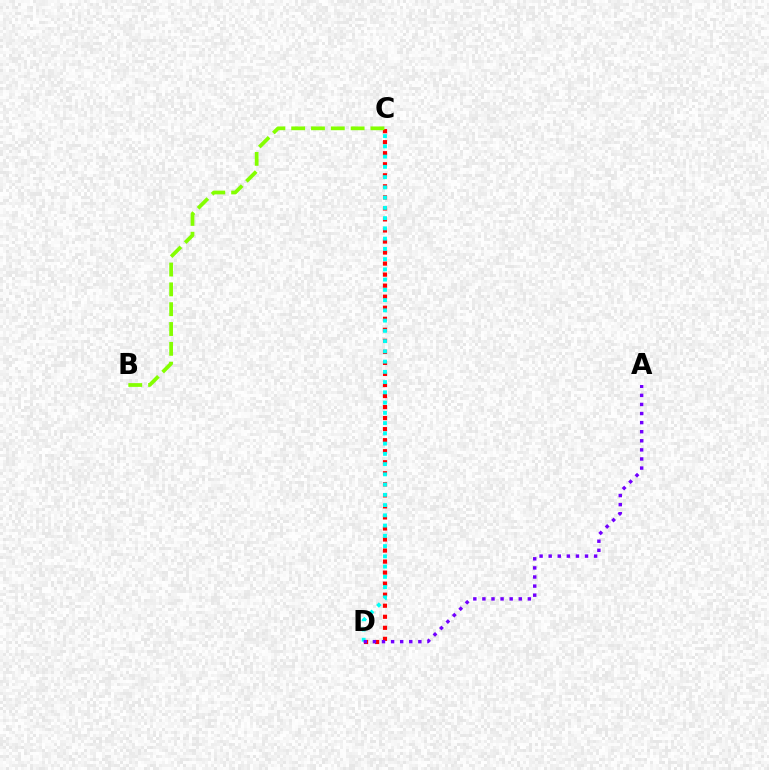{('C', 'D'): [{'color': '#ff0000', 'line_style': 'dotted', 'thickness': 3.0}, {'color': '#00fff6', 'line_style': 'dotted', 'thickness': 2.78}], ('B', 'C'): [{'color': '#84ff00', 'line_style': 'dashed', 'thickness': 2.69}], ('A', 'D'): [{'color': '#7200ff', 'line_style': 'dotted', 'thickness': 2.47}]}